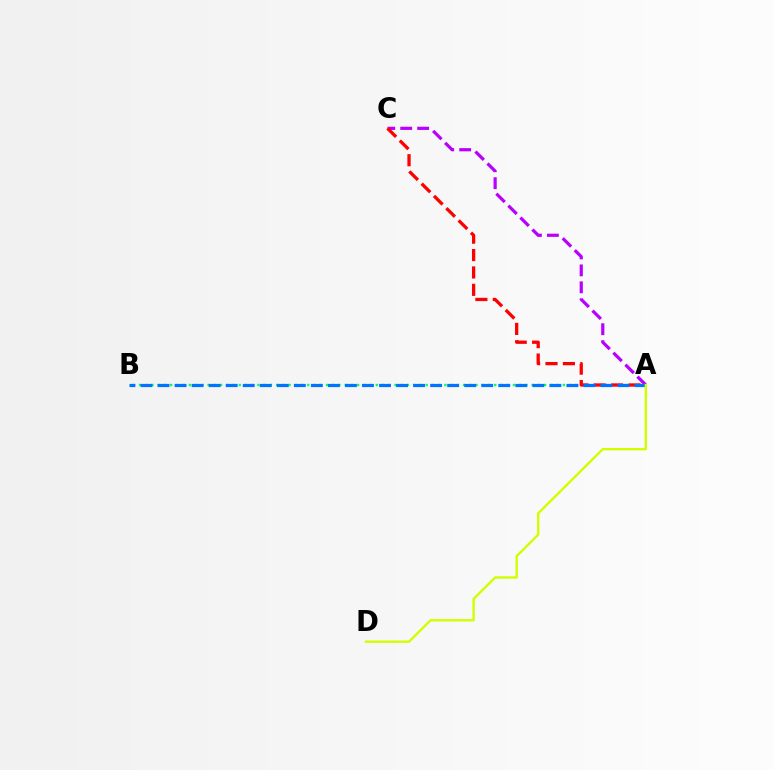{('A', 'B'): [{'color': '#00ff5c', 'line_style': 'dotted', 'thickness': 1.69}, {'color': '#0074ff', 'line_style': 'dashed', 'thickness': 2.31}], ('A', 'C'): [{'color': '#b900ff', 'line_style': 'dashed', 'thickness': 2.3}, {'color': '#ff0000', 'line_style': 'dashed', 'thickness': 2.36}], ('A', 'D'): [{'color': '#d1ff00', 'line_style': 'solid', 'thickness': 1.72}]}